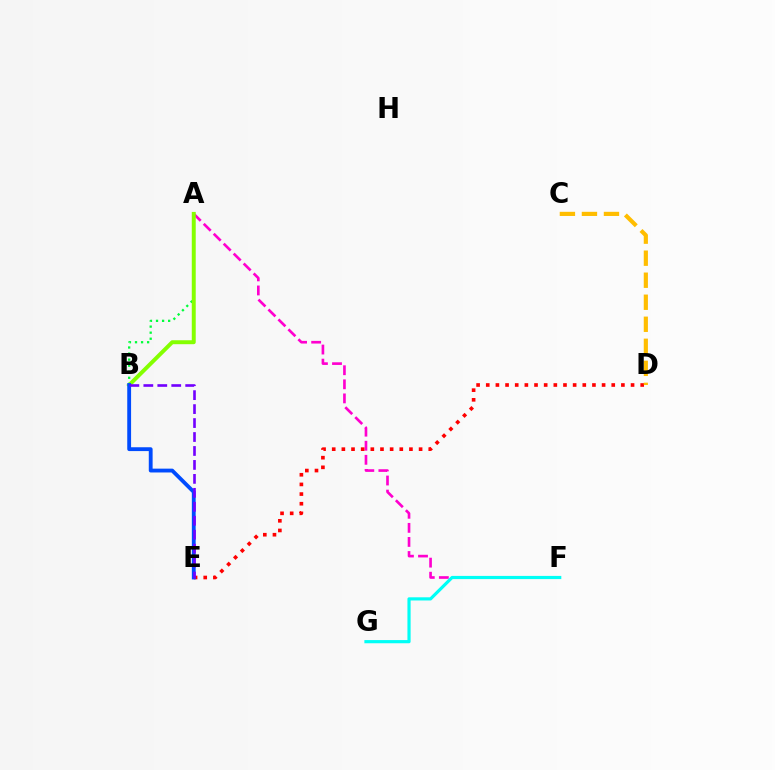{('A', 'B'): [{'color': '#00ff39', 'line_style': 'dotted', 'thickness': 1.65}, {'color': '#84ff00', 'line_style': 'solid', 'thickness': 2.84}], ('A', 'F'): [{'color': '#ff00cf', 'line_style': 'dashed', 'thickness': 1.91}], ('D', 'E'): [{'color': '#ff0000', 'line_style': 'dotted', 'thickness': 2.62}], ('B', 'E'): [{'color': '#004bff', 'line_style': 'solid', 'thickness': 2.76}, {'color': '#7200ff', 'line_style': 'dashed', 'thickness': 1.9}], ('F', 'G'): [{'color': '#00fff6', 'line_style': 'solid', 'thickness': 2.29}], ('C', 'D'): [{'color': '#ffbd00', 'line_style': 'dashed', 'thickness': 2.99}]}